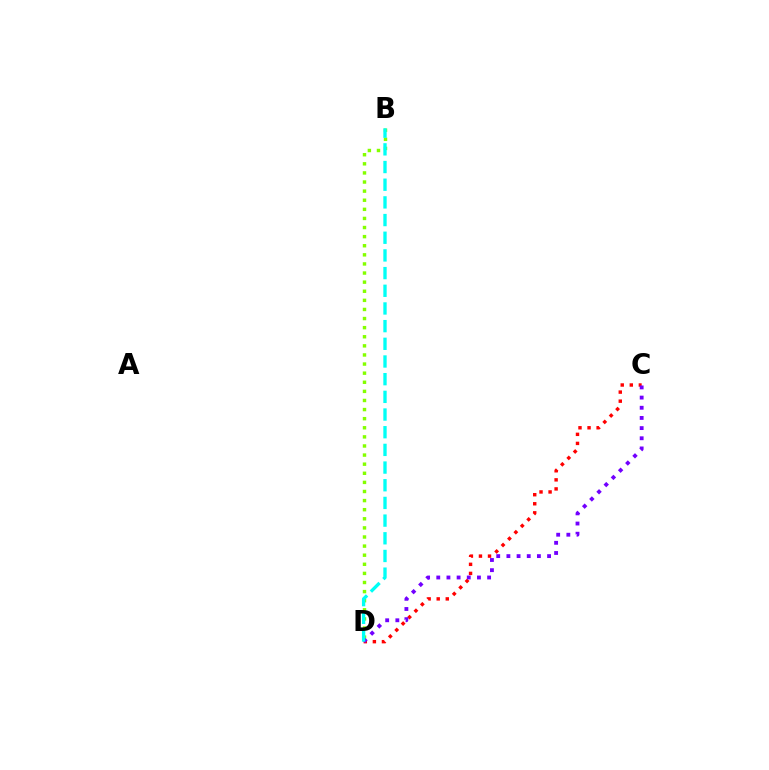{('B', 'D'): [{'color': '#84ff00', 'line_style': 'dotted', 'thickness': 2.47}, {'color': '#00fff6', 'line_style': 'dashed', 'thickness': 2.4}], ('C', 'D'): [{'color': '#ff0000', 'line_style': 'dotted', 'thickness': 2.46}, {'color': '#7200ff', 'line_style': 'dotted', 'thickness': 2.76}]}